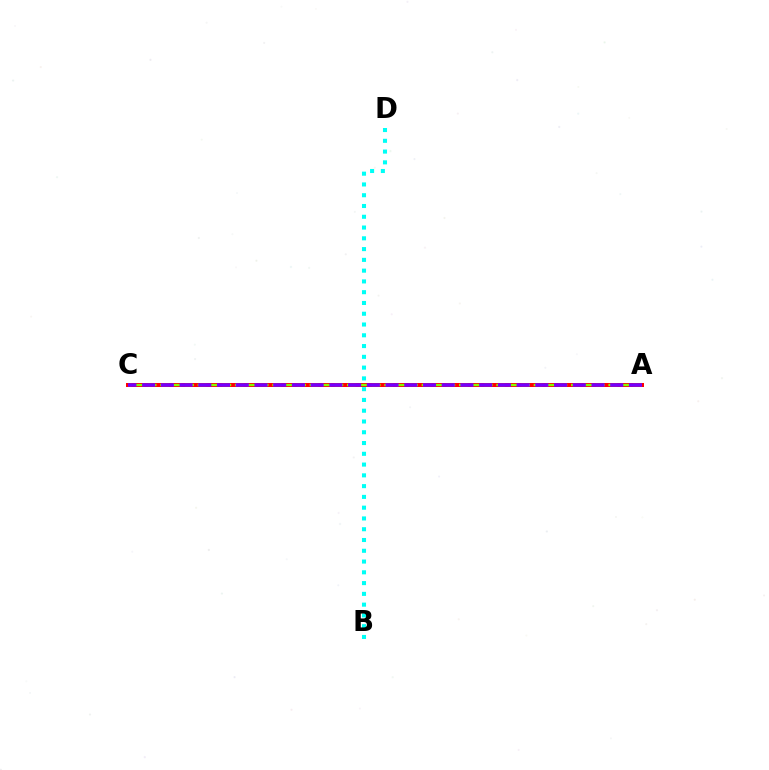{('A', 'C'): [{'color': '#ff0000', 'line_style': 'solid', 'thickness': 2.87}, {'color': '#84ff00', 'line_style': 'dashed', 'thickness': 1.69}, {'color': '#7200ff', 'line_style': 'dashed', 'thickness': 2.54}], ('B', 'D'): [{'color': '#00fff6', 'line_style': 'dotted', 'thickness': 2.93}]}